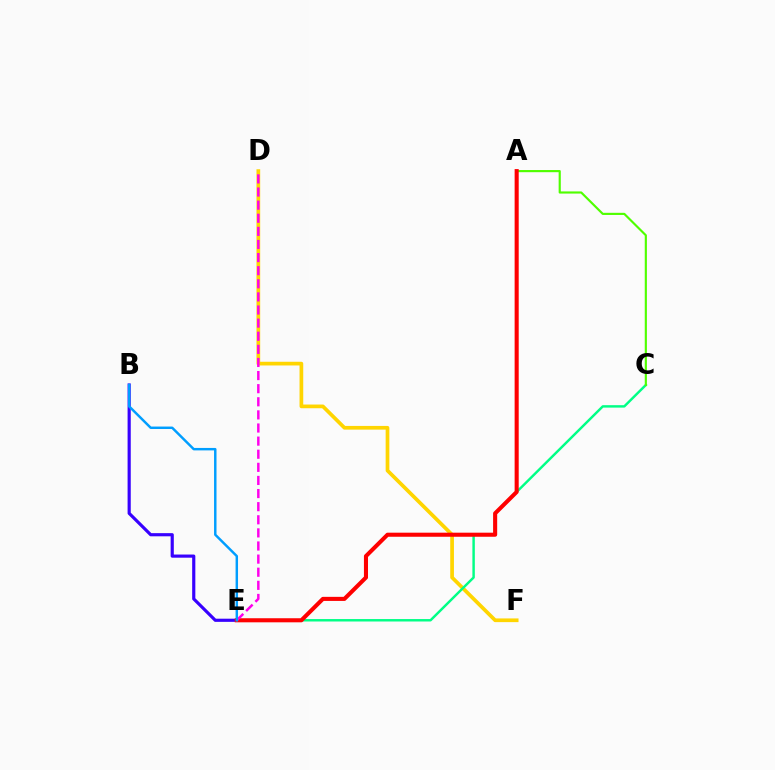{('D', 'F'): [{'color': '#ffd500', 'line_style': 'solid', 'thickness': 2.67}], ('C', 'E'): [{'color': '#00ff86', 'line_style': 'solid', 'thickness': 1.76}], ('B', 'E'): [{'color': '#3700ff', 'line_style': 'solid', 'thickness': 2.28}, {'color': '#009eff', 'line_style': 'solid', 'thickness': 1.77}], ('A', 'C'): [{'color': '#4fff00', 'line_style': 'solid', 'thickness': 1.55}], ('A', 'E'): [{'color': '#ff0000', 'line_style': 'solid', 'thickness': 2.93}], ('D', 'E'): [{'color': '#ff00ed', 'line_style': 'dashed', 'thickness': 1.78}]}